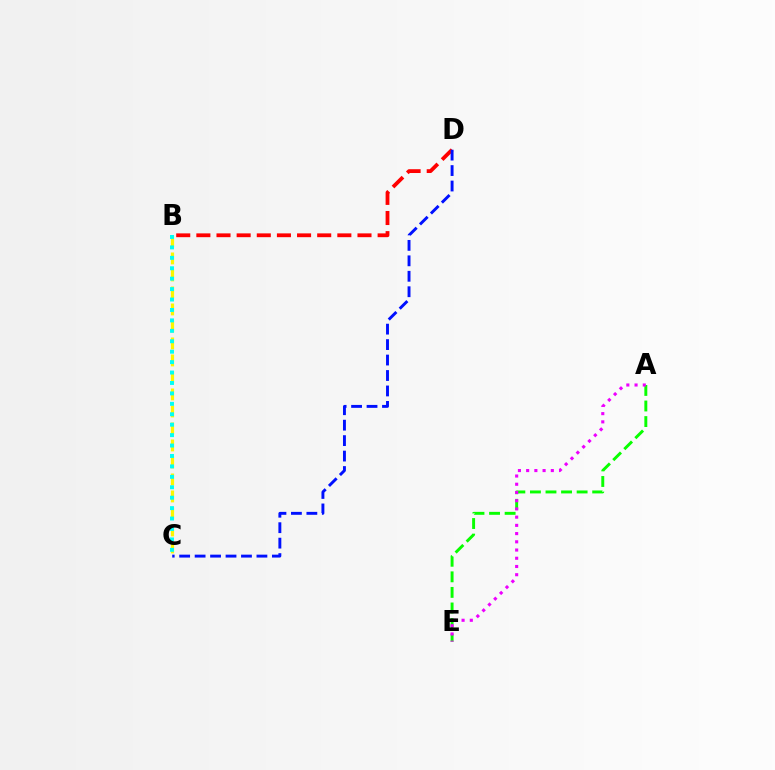{('A', 'E'): [{'color': '#08ff00', 'line_style': 'dashed', 'thickness': 2.11}, {'color': '#ee00ff', 'line_style': 'dotted', 'thickness': 2.23}], ('B', 'D'): [{'color': '#ff0000', 'line_style': 'dashed', 'thickness': 2.74}], ('B', 'C'): [{'color': '#fcf500', 'line_style': 'dashed', 'thickness': 2.31}, {'color': '#00fff6', 'line_style': 'dotted', 'thickness': 2.83}], ('C', 'D'): [{'color': '#0010ff', 'line_style': 'dashed', 'thickness': 2.1}]}